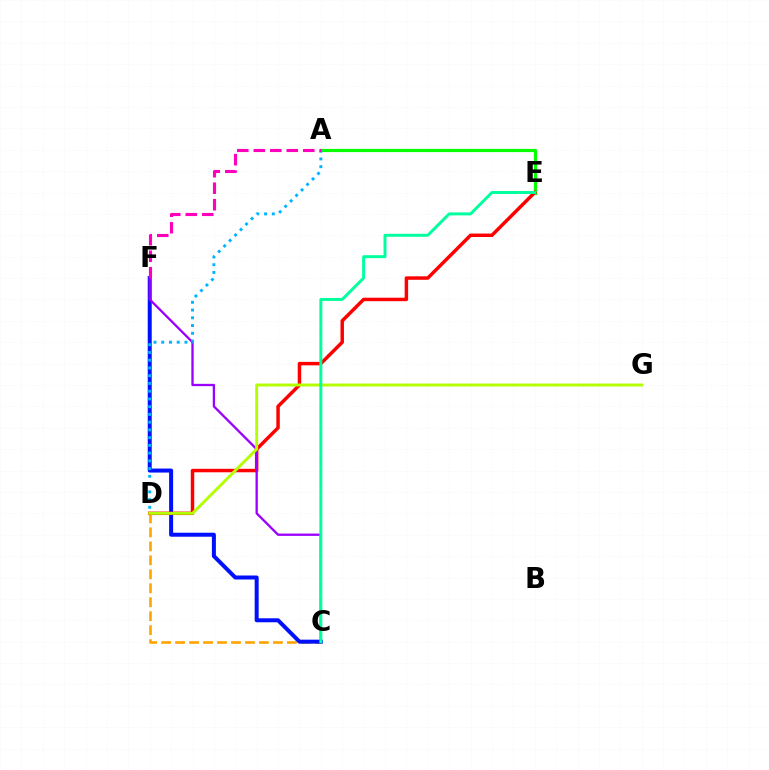{('C', 'D'): [{'color': '#ffa500', 'line_style': 'dashed', 'thickness': 1.9}], ('C', 'F'): [{'color': '#0010ff', 'line_style': 'solid', 'thickness': 2.88}, {'color': '#9b00ff', 'line_style': 'solid', 'thickness': 1.66}], ('A', 'E'): [{'color': '#08ff00', 'line_style': 'solid', 'thickness': 2.3}], ('D', 'E'): [{'color': '#ff0000', 'line_style': 'solid', 'thickness': 2.49}], ('A', 'D'): [{'color': '#00b5ff', 'line_style': 'dotted', 'thickness': 2.1}], ('A', 'F'): [{'color': '#ff00bd', 'line_style': 'dashed', 'thickness': 2.24}], ('D', 'G'): [{'color': '#b3ff00', 'line_style': 'solid', 'thickness': 2.09}], ('C', 'E'): [{'color': '#00ff9d', 'line_style': 'solid', 'thickness': 2.13}]}